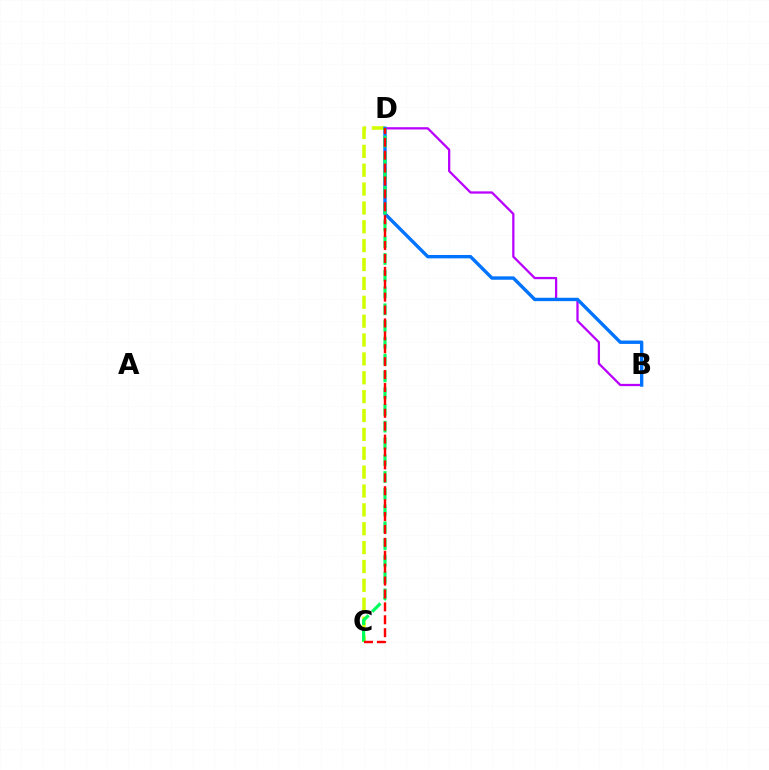{('C', 'D'): [{'color': '#d1ff00', 'line_style': 'dashed', 'thickness': 2.56}, {'color': '#00ff5c', 'line_style': 'dashed', 'thickness': 2.28}, {'color': '#ff0000', 'line_style': 'dashed', 'thickness': 1.75}], ('B', 'D'): [{'color': '#b900ff', 'line_style': 'solid', 'thickness': 1.63}, {'color': '#0074ff', 'line_style': 'solid', 'thickness': 2.44}]}